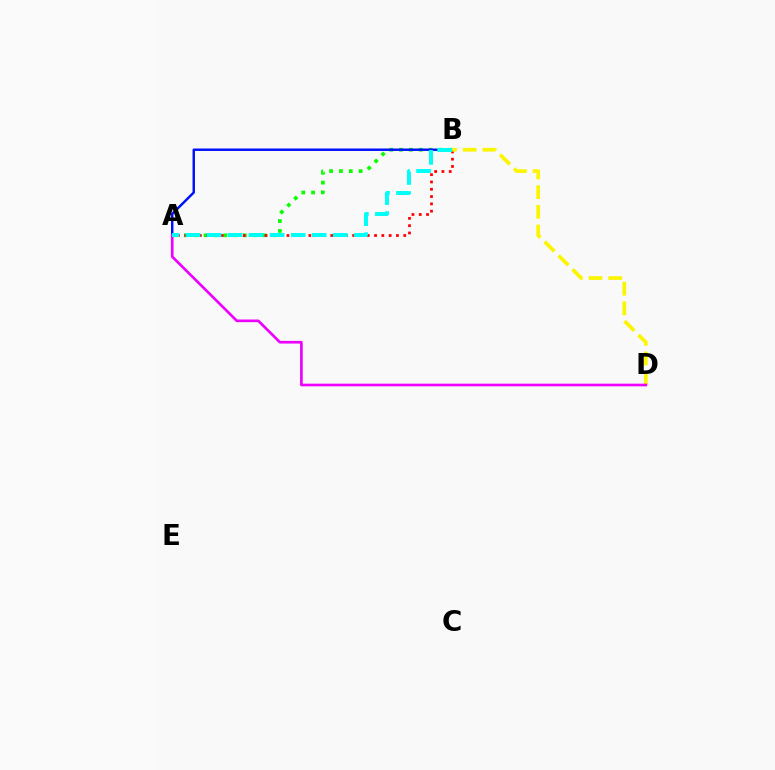{('A', 'B'): [{'color': '#08ff00', 'line_style': 'dotted', 'thickness': 2.67}, {'color': '#ff0000', 'line_style': 'dotted', 'thickness': 1.98}, {'color': '#0010ff', 'line_style': 'solid', 'thickness': 1.76}, {'color': '#00fff6', 'line_style': 'dashed', 'thickness': 2.86}], ('B', 'D'): [{'color': '#fcf500', 'line_style': 'dashed', 'thickness': 2.67}], ('A', 'D'): [{'color': '#ee00ff', 'line_style': 'solid', 'thickness': 1.92}]}